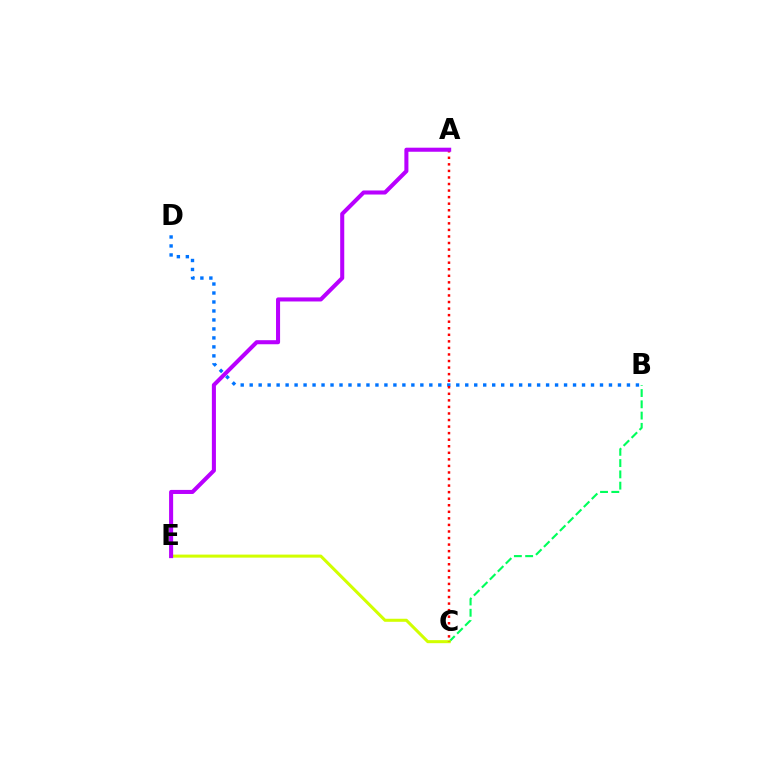{('B', 'C'): [{'color': '#00ff5c', 'line_style': 'dashed', 'thickness': 1.53}], ('B', 'D'): [{'color': '#0074ff', 'line_style': 'dotted', 'thickness': 2.44}], ('C', 'E'): [{'color': '#d1ff00', 'line_style': 'solid', 'thickness': 2.19}], ('A', 'C'): [{'color': '#ff0000', 'line_style': 'dotted', 'thickness': 1.78}], ('A', 'E'): [{'color': '#b900ff', 'line_style': 'solid', 'thickness': 2.92}]}